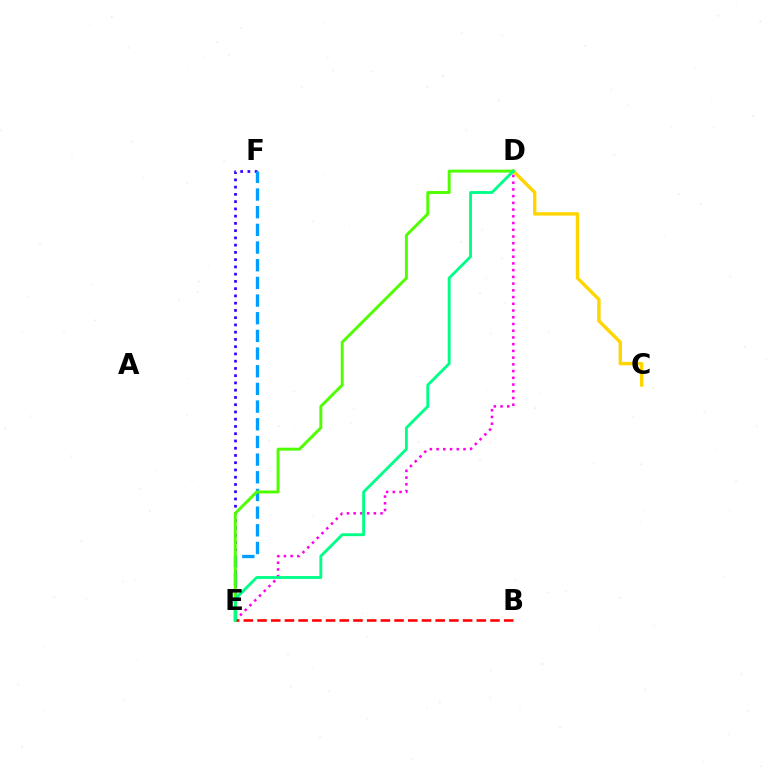{('D', 'E'): [{'color': '#ff00ed', 'line_style': 'dotted', 'thickness': 1.83}, {'color': '#4fff00', 'line_style': 'solid', 'thickness': 2.11}, {'color': '#00ff86', 'line_style': 'solid', 'thickness': 2.06}], ('E', 'F'): [{'color': '#3700ff', 'line_style': 'dotted', 'thickness': 1.97}, {'color': '#009eff', 'line_style': 'dashed', 'thickness': 2.4}], ('C', 'D'): [{'color': '#ffd500', 'line_style': 'solid', 'thickness': 2.44}], ('B', 'E'): [{'color': '#ff0000', 'line_style': 'dashed', 'thickness': 1.86}]}